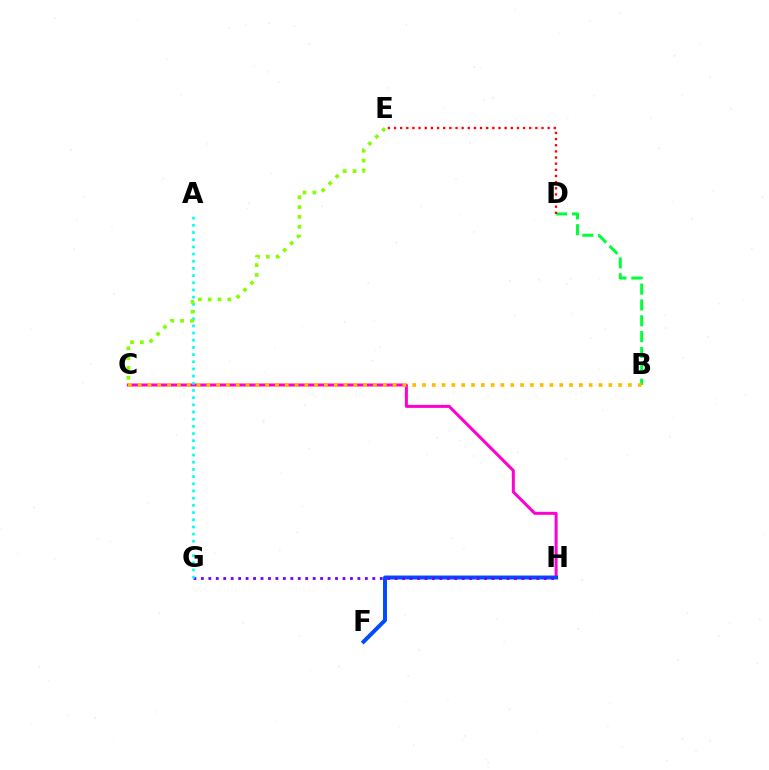{('B', 'D'): [{'color': '#00ff39', 'line_style': 'dashed', 'thickness': 2.15}], ('C', 'H'): [{'color': '#ff00cf', 'line_style': 'solid', 'thickness': 2.16}], ('B', 'C'): [{'color': '#ffbd00', 'line_style': 'dotted', 'thickness': 2.66}], ('D', 'E'): [{'color': '#ff0000', 'line_style': 'dotted', 'thickness': 1.67}], ('F', 'H'): [{'color': '#004bff', 'line_style': 'solid', 'thickness': 2.85}], ('G', 'H'): [{'color': '#7200ff', 'line_style': 'dotted', 'thickness': 2.03}], ('A', 'G'): [{'color': '#00fff6', 'line_style': 'dotted', 'thickness': 1.95}], ('C', 'E'): [{'color': '#84ff00', 'line_style': 'dotted', 'thickness': 2.67}]}